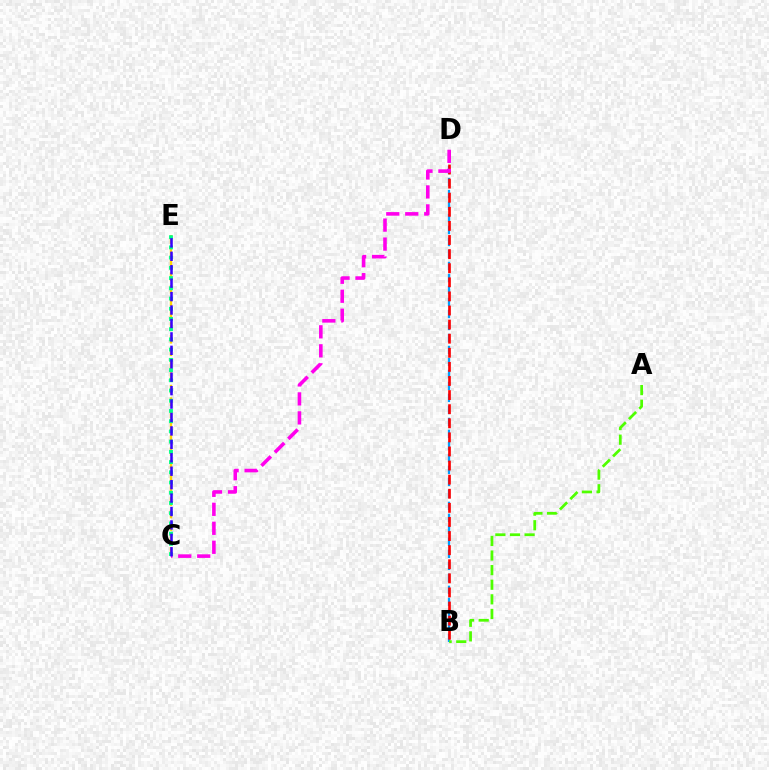{('B', 'D'): [{'color': '#009eff', 'line_style': 'dashed', 'thickness': 1.63}, {'color': '#ff0000', 'line_style': 'dashed', 'thickness': 1.92}], ('C', 'E'): [{'color': '#ffd500', 'line_style': 'dashed', 'thickness': 1.7}, {'color': '#00ff86', 'line_style': 'dotted', 'thickness': 2.78}, {'color': '#3700ff', 'line_style': 'dashed', 'thickness': 1.82}], ('A', 'B'): [{'color': '#4fff00', 'line_style': 'dashed', 'thickness': 1.98}], ('C', 'D'): [{'color': '#ff00ed', 'line_style': 'dashed', 'thickness': 2.58}]}